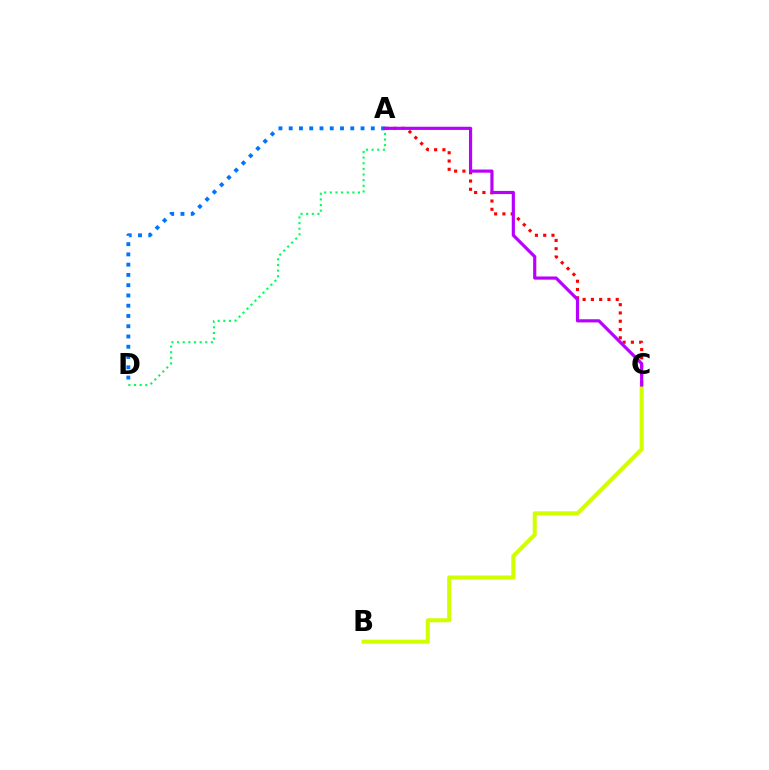{('A', 'C'): [{'color': '#ff0000', 'line_style': 'dotted', 'thickness': 2.25}, {'color': '#b900ff', 'line_style': 'solid', 'thickness': 2.28}], ('A', 'D'): [{'color': '#00ff5c', 'line_style': 'dotted', 'thickness': 1.53}, {'color': '#0074ff', 'line_style': 'dotted', 'thickness': 2.79}], ('B', 'C'): [{'color': '#d1ff00', 'line_style': 'solid', 'thickness': 2.91}]}